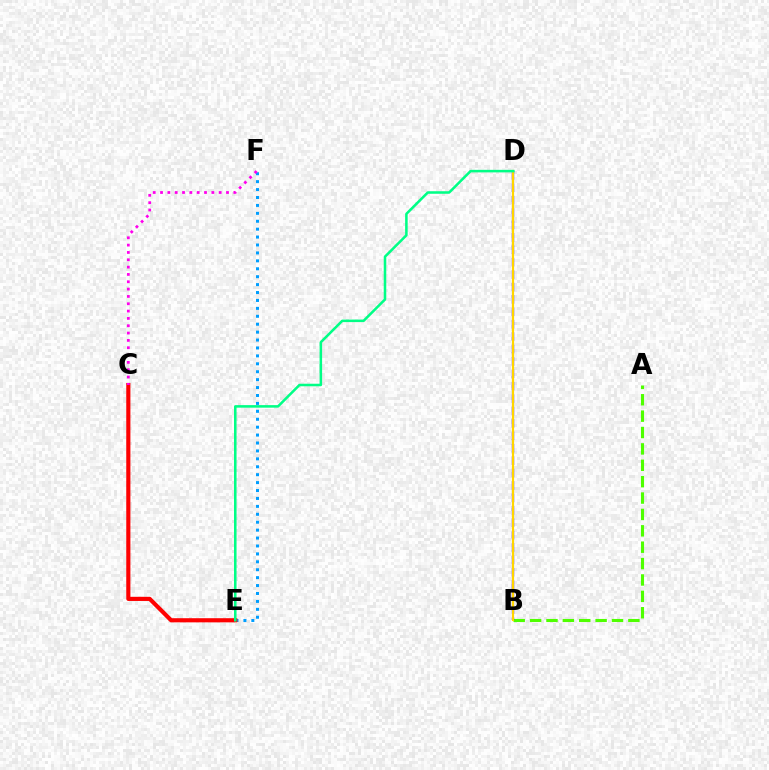{('A', 'B'): [{'color': '#4fff00', 'line_style': 'dashed', 'thickness': 2.23}], ('E', 'F'): [{'color': '#009eff', 'line_style': 'dotted', 'thickness': 2.15}], ('B', 'D'): [{'color': '#3700ff', 'line_style': 'dashed', 'thickness': 1.69}, {'color': '#ffd500', 'line_style': 'solid', 'thickness': 1.56}], ('C', 'E'): [{'color': '#ff0000', 'line_style': 'solid', 'thickness': 2.99}], ('D', 'E'): [{'color': '#00ff86', 'line_style': 'solid', 'thickness': 1.83}], ('C', 'F'): [{'color': '#ff00ed', 'line_style': 'dotted', 'thickness': 1.99}]}